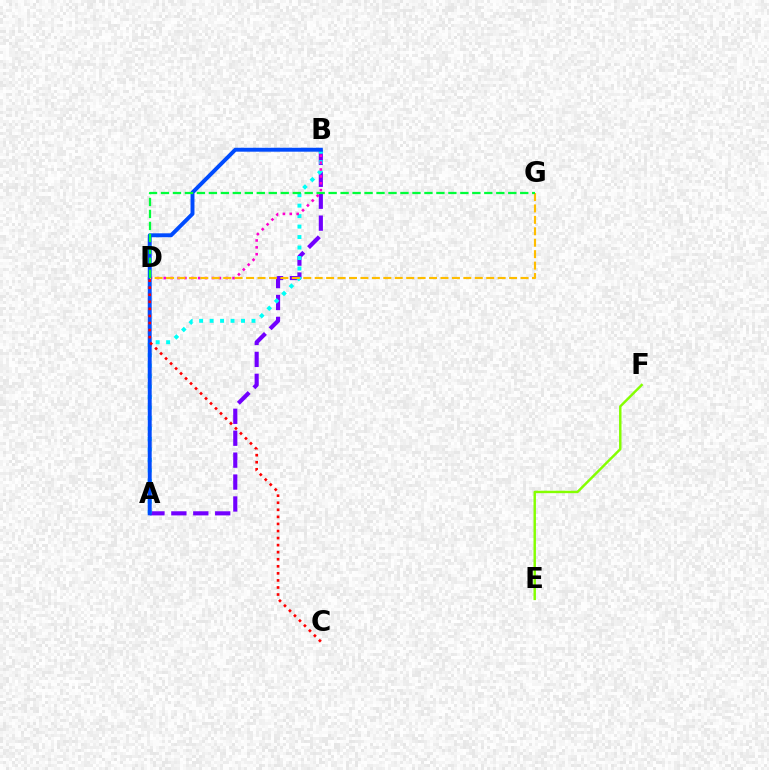{('A', 'B'): [{'color': '#7200ff', 'line_style': 'dashed', 'thickness': 2.98}, {'color': '#00fff6', 'line_style': 'dotted', 'thickness': 2.84}, {'color': '#004bff', 'line_style': 'solid', 'thickness': 2.83}], ('E', 'F'): [{'color': '#84ff00', 'line_style': 'solid', 'thickness': 1.76}], ('B', 'D'): [{'color': '#ff00cf', 'line_style': 'dotted', 'thickness': 1.87}], ('C', 'D'): [{'color': '#ff0000', 'line_style': 'dotted', 'thickness': 1.92}], ('D', 'G'): [{'color': '#ffbd00', 'line_style': 'dashed', 'thickness': 1.55}, {'color': '#00ff39', 'line_style': 'dashed', 'thickness': 1.63}]}